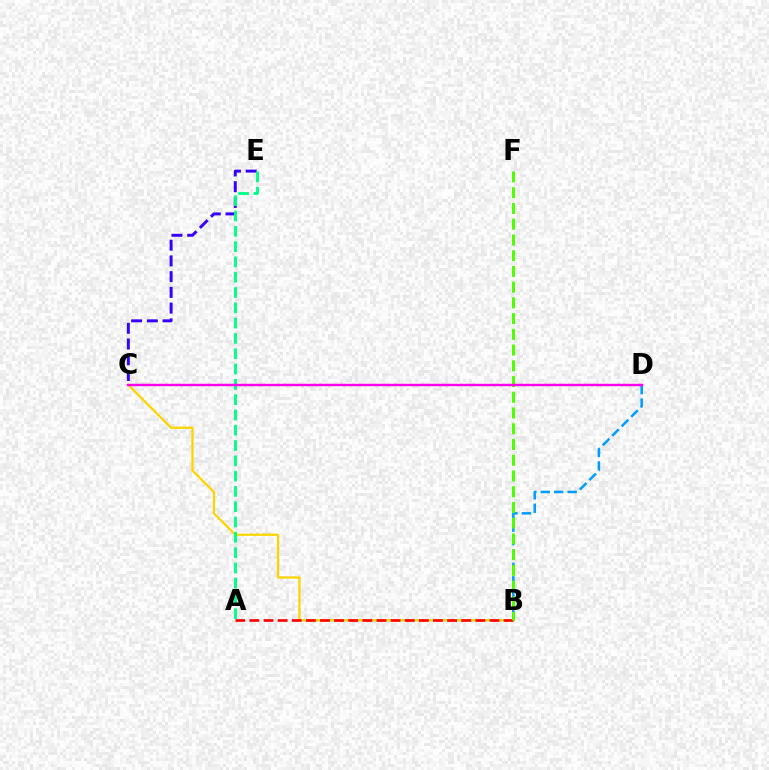{('C', 'E'): [{'color': '#3700ff', 'line_style': 'dashed', 'thickness': 2.14}], ('B', 'C'): [{'color': '#ffd500', 'line_style': 'solid', 'thickness': 1.64}], ('B', 'D'): [{'color': '#009eff', 'line_style': 'dashed', 'thickness': 1.82}], ('A', 'B'): [{'color': '#ff0000', 'line_style': 'dashed', 'thickness': 1.92}], ('A', 'E'): [{'color': '#00ff86', 'line_style': 'dashed', 'thickness': 2.08}], ('B', 'F'): [{'color': '#4fff00', 'line_style': 'dashed', 'thickness': 2.14}], ('C', 'D'): [{'color': '#ff00ed', 'line_style': 'solid', 'thickness': 1.75}]}